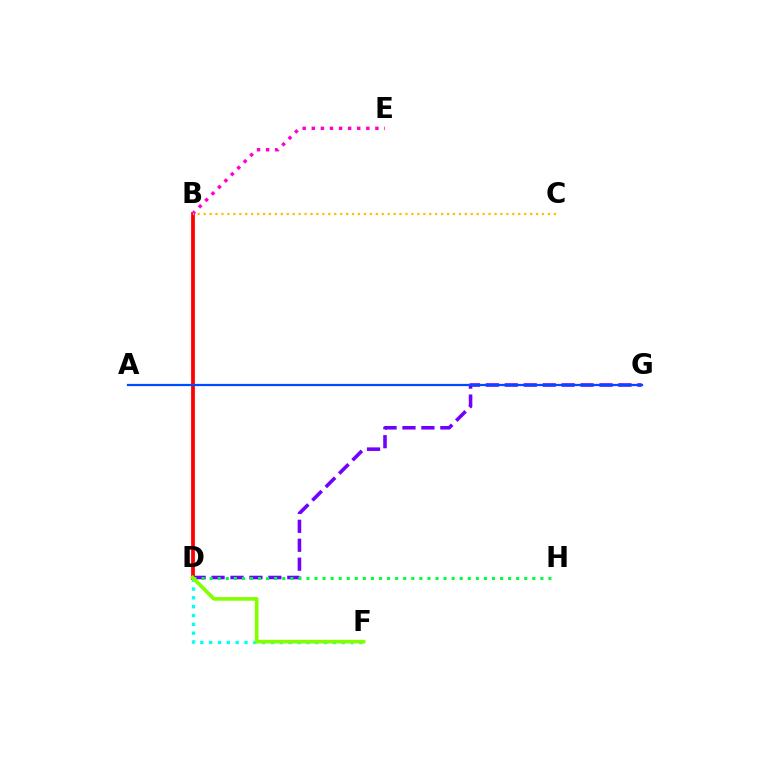{('D', 'G'): [{'color': '#7200ff', 'line_style': 'dashed', 'thickness': 2.57}], ('D', 'F'): [{'color': '#00fff6', 'line_style': 'dotted', 'thickness': 2.4}, {'color': '#84ff00', 'line_style': 'solid', 'thickness': 2.64}], ('B', 'D'): [{'color': '#ff0000', 'line_style': 'solid', 'thickness': 2.71}], ('B', 'E'): [{'color': '#ff00cf', 'line_style': 'dotted', 'thickness': 2.47}], ('B', 'C'): [{'color': '#ffbd00', 'line_style': 'dotted', 'thickness': 1.61}], ('D', 'H'): [{'color': '#00ff39', 'line_style': 'dotted', 'thickness': 2.19}], ('A', 'G'): [{'color': '#004bff', 'line_style': 'solid', 'thickness': 1.62}]}